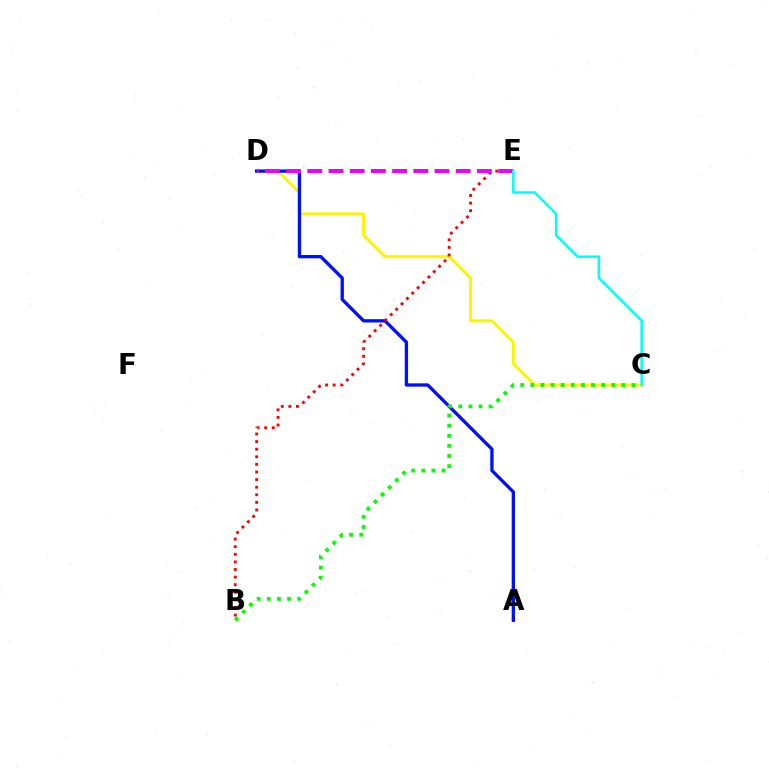{('C', 'D'): [{'color': '#fcf500', 'line_style': 'solid', 'thickness': 2.15}], ('A', 'D'): [{'color': '#0010ff', 'line_style': 'solid', 'thickness': 2.39}], ('B', 'C'): [{'color': '#08ff00', 'line_style': 'dotted', 'thickness': 2.75}], ('B', 'E'): [{'color': '#ff0000', 'line_style': 'dotted', 'thickness': 2.06}], ('D', 'E'): [{'color': '#ee00ff', 'line_style': 'dashed', 'thickness': 2.88}], ('C', 'E'): [{'color': '#00fff6', 'line_style': 'solid', 'thickness': 1.82}]}